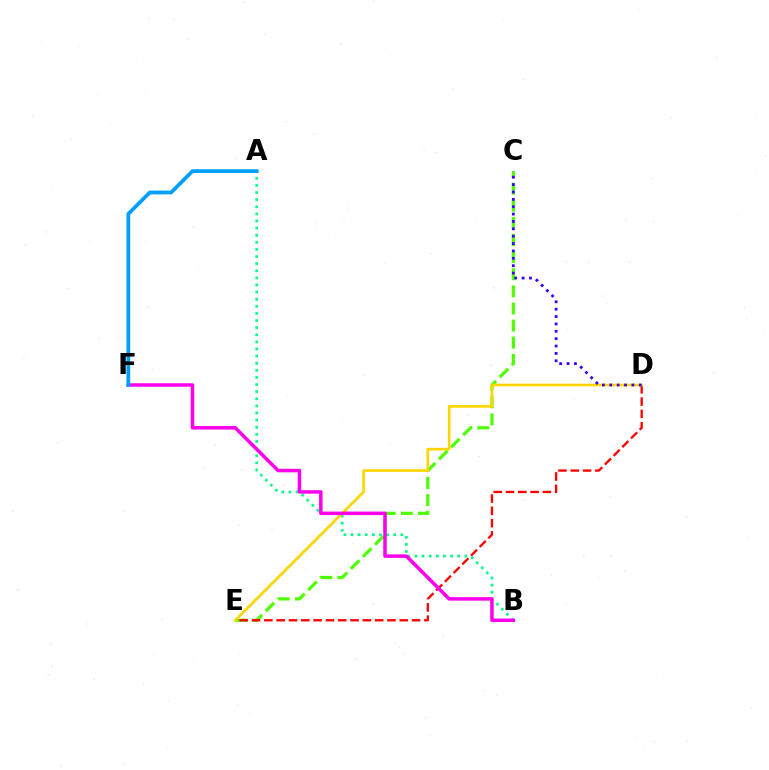{('C', 'E'): [{'color': '#4fff00', 'line_style': 'dashed', 'thickness': 2.32}], ('A', 'B'): [{'color': '#00ff86', 'line_style': 'dotted', 'thickness': 1.93}], ('D', 'E'): [{'color': '#ff0000', 'line_style': 'dashed', 'thickness': 1.67}, {'color': '#ffd500', 'line_style': 'solid', 'thickness': 1.9}], ('B', 'F'): [{'color': '#ff00ed', 'line_style': 'solid', 'thickness': 2.52}], ('C', 'D'): [{'color': '#3700ff', 'line_style': 'dotted', 'thickness': 2.0}], ('A', 'F'): [{'color': '#009eff', 'line_style': 'solid', 'thickness': 2.7}]}